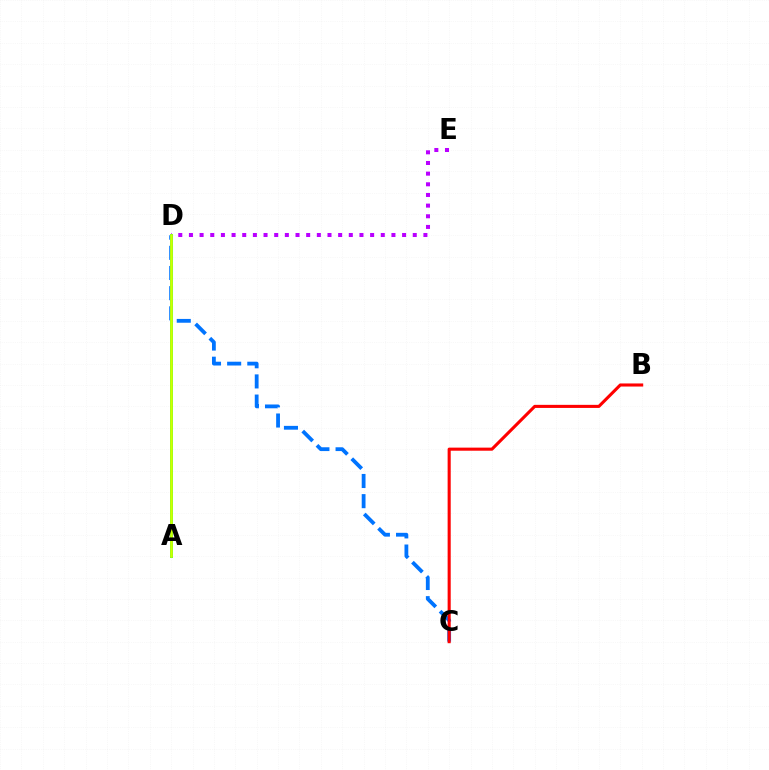{('D', 'E'): [{'color': '#b900ff', 'line_style': 'dotted', 'thickness': 2.9}], ('C', 'D'): [{'color': '#0074ff', 'line_style': 'dashed', 'thickness': 2.74}], ('B', 'C'): [{'color': '#ff0000', 'line_style': 'solid', 'thickness': 2.22}], ('A', 'D'): [{'color': '#00ff5c', 'line_style': 'solid', 'thickness': 2.15}, {'color': '#d1ff00', 'line_style': 'solid', 'thickness': 1.87}]}